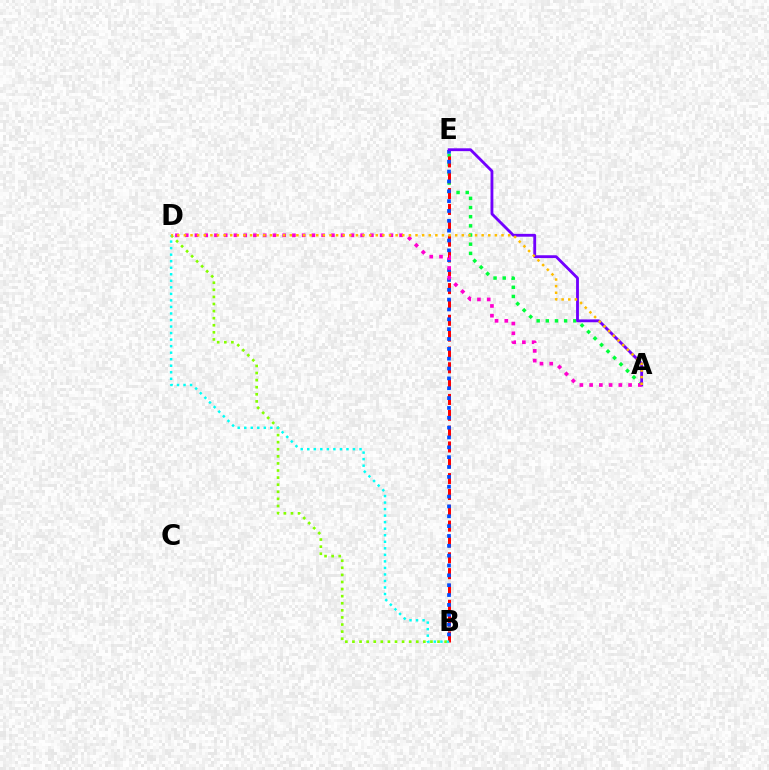{('A', 'E'): [{'color': '#00ff39', 'line_style': 'dotted', 'thickness': 2.49}, {'color': '#7200ff', 'line_style': 'solid', 'thickness': 2.04}], ('B', 'E'): [{'color': '#ff0000', 'line_style': 'dashed', 'thickness': 2.15}, {'color': '#004bff', 'line_style': 'dotted', 'thickness': 2.68}], ('B', 'D'): [{'color': '#84ff00', 'line_style': 'dotted', 'thickness': 1.93}, {'color': '#00fff6', 'line_style': 'dotted', 'thickness': 1.78}], ('A', 'D'): [{'color': '#ff00cf', 'line_style': 'dotted', 'thickness': 2.65}, {'color': '#ffbd00', 'line_style': 'dotted', 'thickness': 1.8}]}